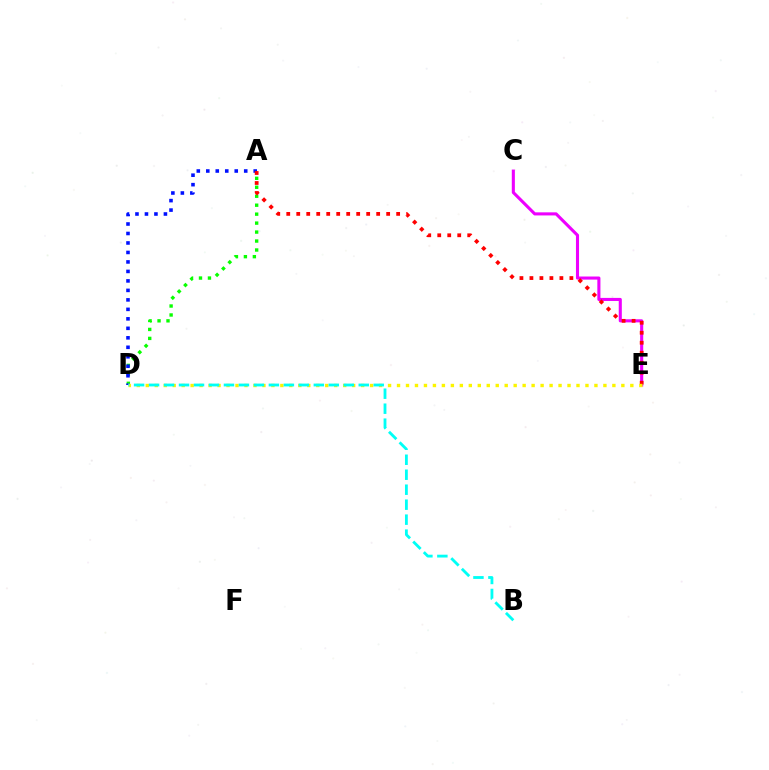{('A', 'D'): [{'color': '#08ff00', 'line_style': 'dotted', 'thickness': 2.43}, {'color': '#0010ff', 'line_style': 'dotted', 'thickness': 2.58}], ('C', 'E'): [{'color': '#ee00ff', 'line_style': 'solid', 'thickness': 2.22}], ('A', 'E'): [{'color': '#ff0000', 'line_style': 'dotted', 'thickness': 2.71}], ('D', 'E'): [{'color': '#fcf500', 'line_style': 'dotted', 'thickness': 2.44}], ('B', 'D'): [{'color': '#00fff6', 'line_style': 'dashed', 'thickness': 2.03}]}